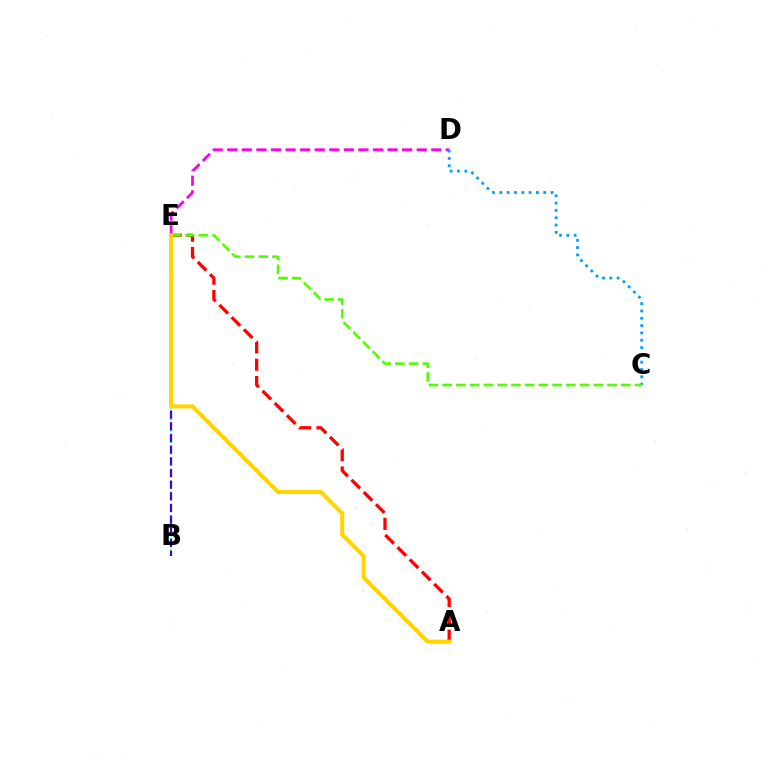{('D', 'E'): [{'color': '#ff00ed', 'line_style': 'dashed', 'thickness': 1.98}], ('C', 'D'): [{'color': '#009eff', 'line_style': 'dotted', 'thickness': 1.99}], ('B', 'E'): [{'color': '#00ff86', 'line_style': 'dotted', 'thickness': 1.55}, {'color': '#3700ff', 'line_style': 'dashed', 'thickness': 1.59}], ('A', 'E'): [{'color': '#ff0000', 'line_style': 'dashed', 'thickness': 2.35}, {'color': '#ffd500', 'line_style': 'solid', 'thickness': 2.93}], ('C', 'E'): [{'color': '#4fff00', 'line_style': 'dashed', 'thickness': 1.87}]}